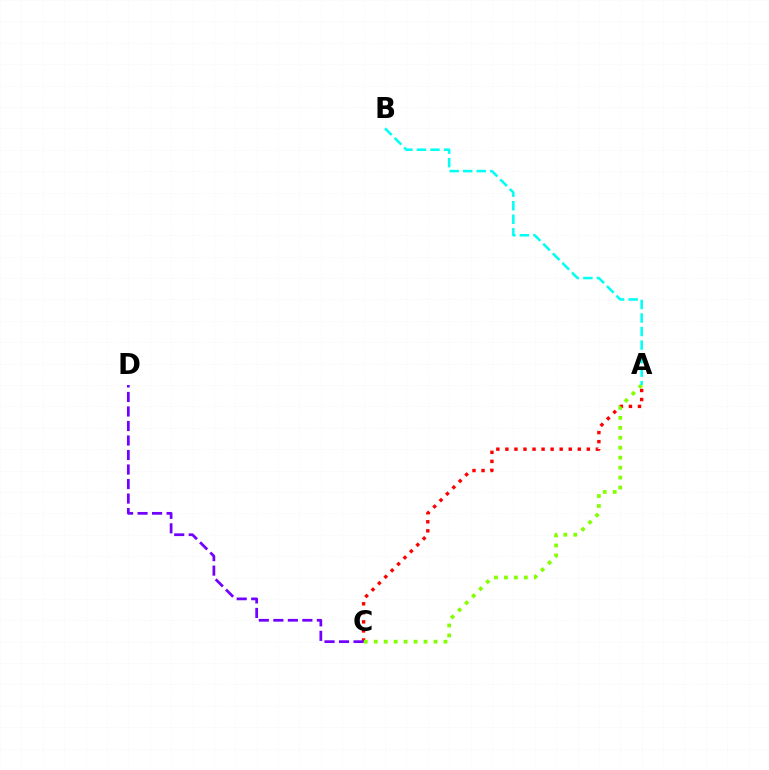{('A', 'C'): [{'color': '#ff0000', 'line_style': 'dotted', 'thickness': 2.46}, {'color': '#84ff00', 'line_style': 'dotted', 'thickness': 2.71}], ('C', 'D'): [{'color': '#7200ff', 'line_style': 'dashed', 'thickness': 1.97}], ('A', 'B'): [{'color': '#00fff6', 'line_style': 'dashed', 'thickness': 1.84}]}